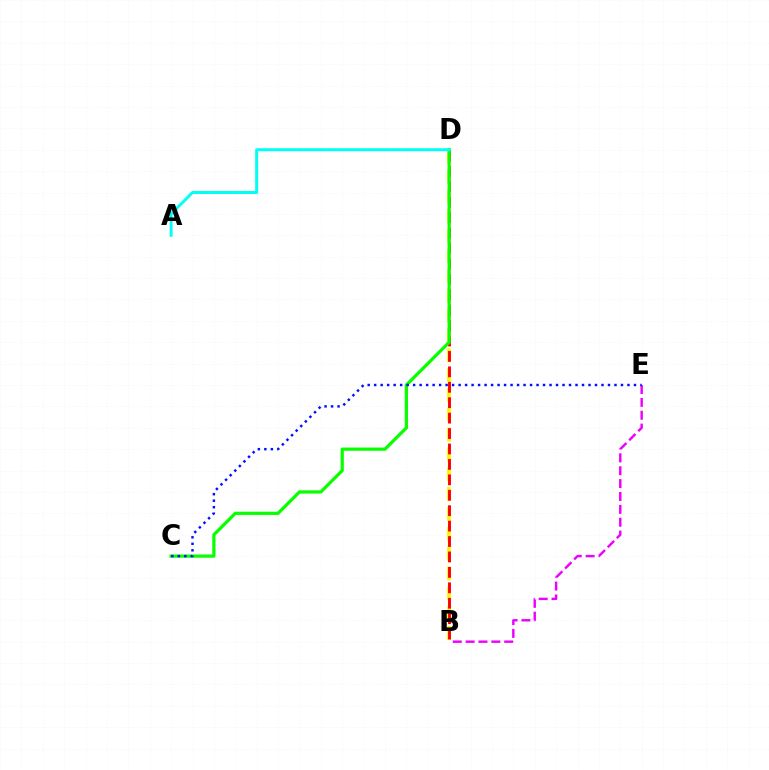{('B', 'D'): [{'color': '#fcf500', 'line_style': 'dashed', 'thickness': 2.69}, {'color': '#ff0000', 'line_style': 'dashed', 'thickness': 2.1}], ('C', 'D'): [{'color': '#08ff00', 'line_style': 'solid', 'thickness': 2.33}], ('A', 'D'): [{'color': '#00fff6', 'line_style': 'solid', 'thickness': 2.15}], ('B', 'E'): [{'color': '#ee00ff', 'line_style': 'dashed', 'thickness': 1.75}], ('C', 'E'): [{'color': '#0010ff', 'line_style': 'dotted', 'thickness': 1.76}]}